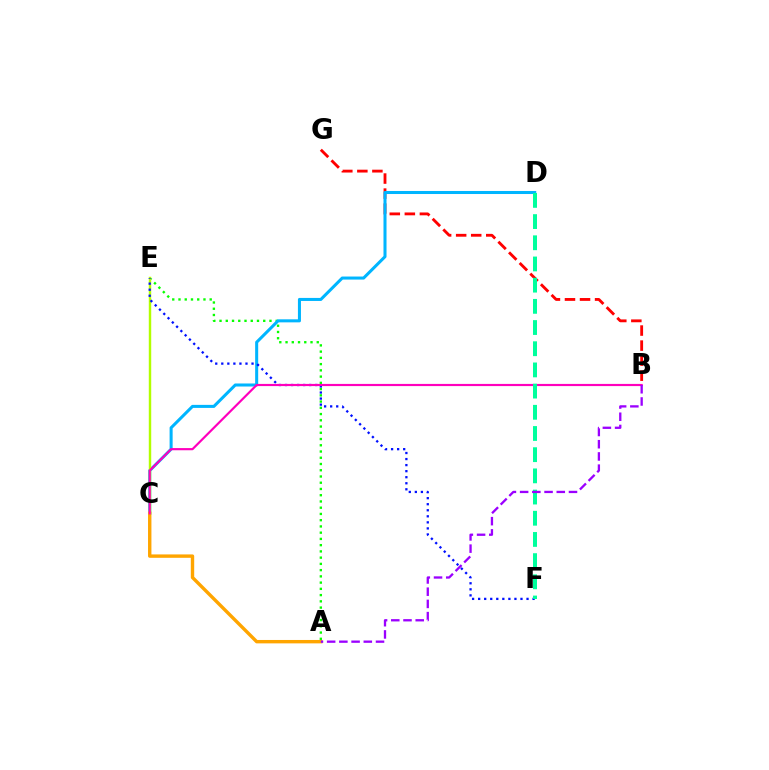{('A', 'E'): [{'color': '#08ff00', 'line_style': 'dotted', 'thickness': 1.7}], ('B', 'G'): [{'color': '#ff0000', 'line_style': 'dashed', 'thickness': 2.04}], ('C', 'D'): [{'color': '#00b5ff', 'line_style': 'solid', 'thickness': 2.19}], ('C', 'E'): [{'color': '#b3ff00', 'line_style': 'solid', 'thickness': 1.76}], ('E', 'F'): [{'color': '#0010ff', 'line_style': 'dotted', 'thickness': 1.64}], ('A', 'C'): [{'color': '#ffa500', 'line_style': 'solid', 'thickness': 2.45}], ('B', 'C'): [{'color': '#ff00bd', 'line_style': 'solid', 'thickness': 1.57}], ('D', 'F'): [{'color': '#00ff9d', 'line_style': 'dashed', 'thickness': 2.88}], ('A', 'B'): [{'color': '#9b00ff', 'line_style': 'dashed', 'thickness': 1.66}]}